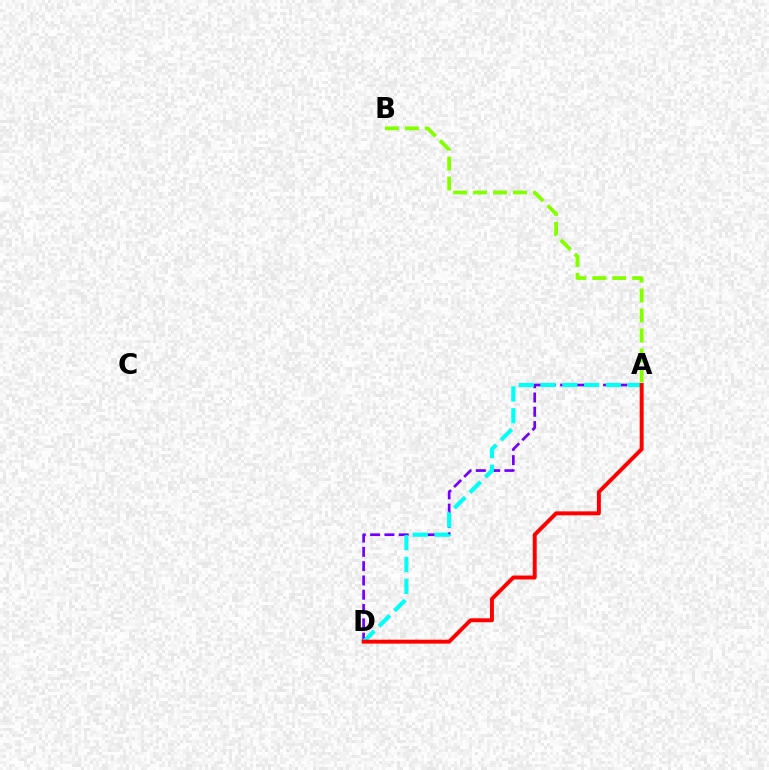{('A', 'D'): [{'color': '#7200ff', 'line_style': 'dashed', 'thickness': 1.94}, {'color': '#00fff6', 'line_style': 'dashed', 'thickness': 2.96}, {'color': '#ff0000', 'line_style': 'solid', 'thickness': 2.83}], ('A', 'B'): [{'color': '#84ff00', 'line_style': 'dashed', 'thickness': 2.71}]}